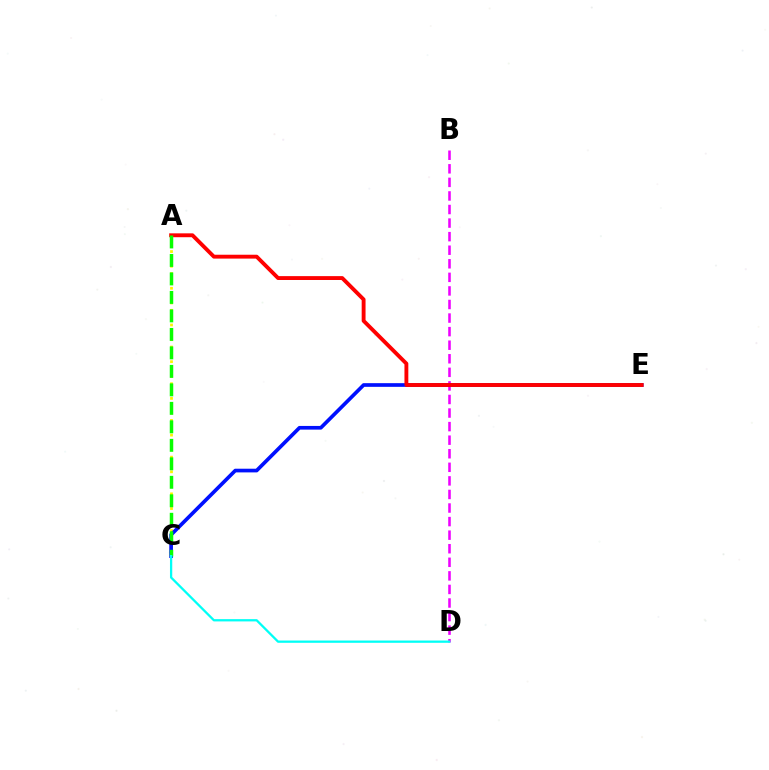{('B', 'D'): [{'color': '#ee00ff', 'line_style': 'dashed', 'thickness': 1.84}], ('A', 'C'): [{'color': '#fcf500', 'line_style': 'dotted', 'thickness': 1.99}, {'color': '#08ff00', 'line_style': 'dashed', 'thickness': 2.51}], ('C', 'E'): [{'color': '#0010ff', 'line_style': 'solid', 'thickness': 2.65}], ('A', 'E'): [{'color': '#ff0000', 'line_style': 'solid', 'thickness': 2.79}], ('C', 'D'): [{'color': '#00fff6', 'line_style': 'solid', 'thickness': 1.64}]}